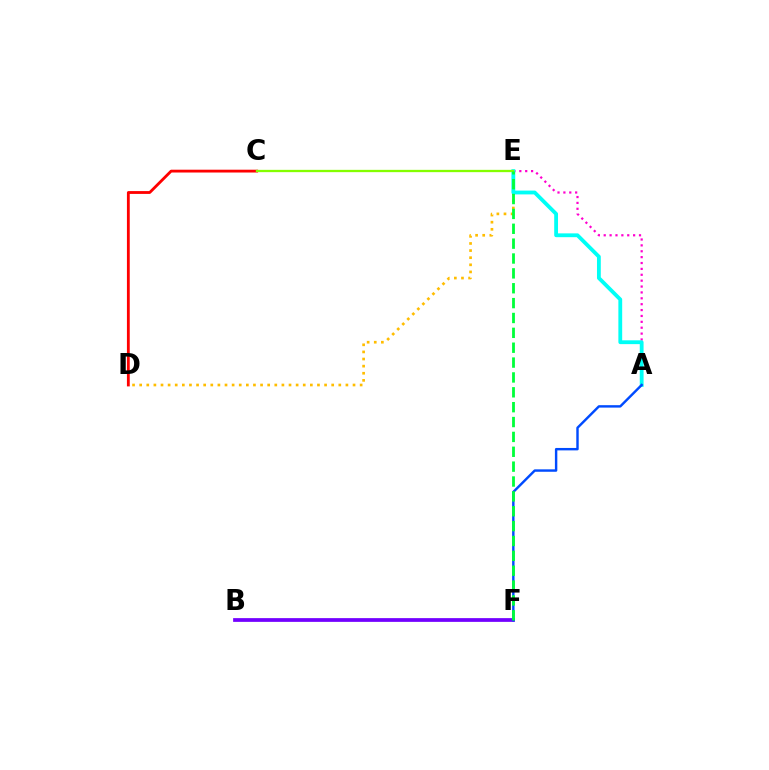{('B', 'F'): [{'color': '#7200ff', 'line_style': 'solid', 'thickness': 2.69}], ('A', 'E'): [{'color': '#ff00cf', 'line_style': 'dotted', 'thickness': 1.6}, {'color': '#00fff6', 'line_style': 'solid', 'thickness': 2.74}], ('D', 'E'): [{'color': '#ffbd00', 'line_style': 'dotted', 'thickness': 1.93}], ('A', 'F'): [{'color': '#004bff', 'line_style': 'solid', 'thickness': 1.75}], ('C', 'D'): [{'color': '#ff0000', 'line_style': 'solid', 'thickness': 2.03}], ('C', 'E'): [{'color': '#84ff00', 'line_style': 'solid', 'thickness': 1.66}], ('E', 'F'): [{'color': '#00ff39', 'line_style': 'dashed', 'thickness': 2.02}]}